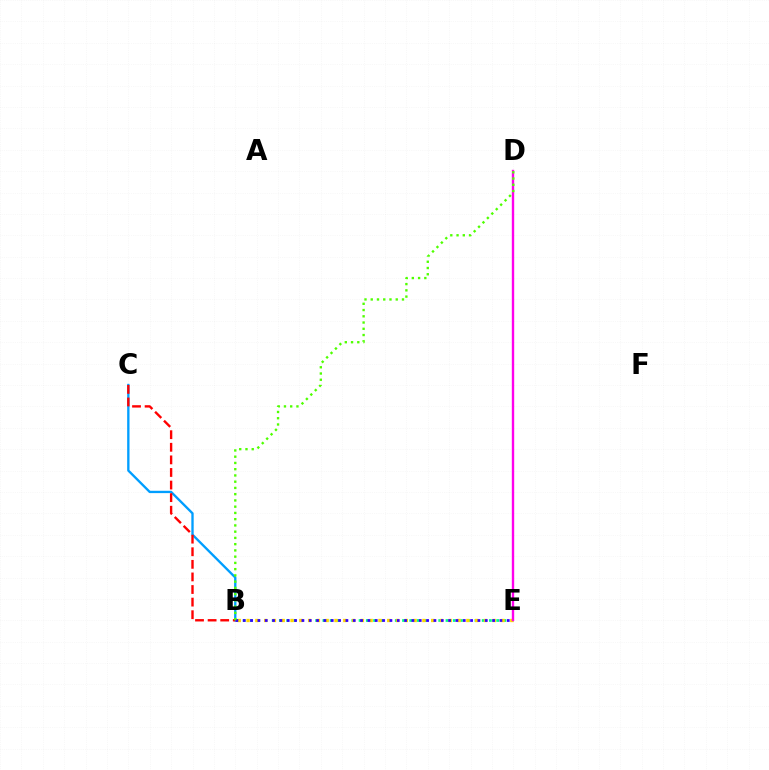{('B', 'E'): [{'color': '#00ff86', 'line_style': 'dotted', 'thickness': 1.97}, {'color': '#ffd500', 'line_style': 'dotted', 'thickness': 2.39}, {'color': '#3700ff', 'line_style': 'dotted', 'thickness': 1.99}], ('B', 'C'): [{'color': '#009eff', 'line_style': 'solid', 'thickness': 1.68}, {'color': '#ff0000', 'line_style': 'dashed', 'thickness': 1.71}], ('D', 'E'): [{'color': '#ff00ed', 'line_style': 'solid', 'thickness': 1.71}], ('B', 'D'): [{'color': '#4fff00', 'line_style': 'dotted', 'thickness': 1.7}]}